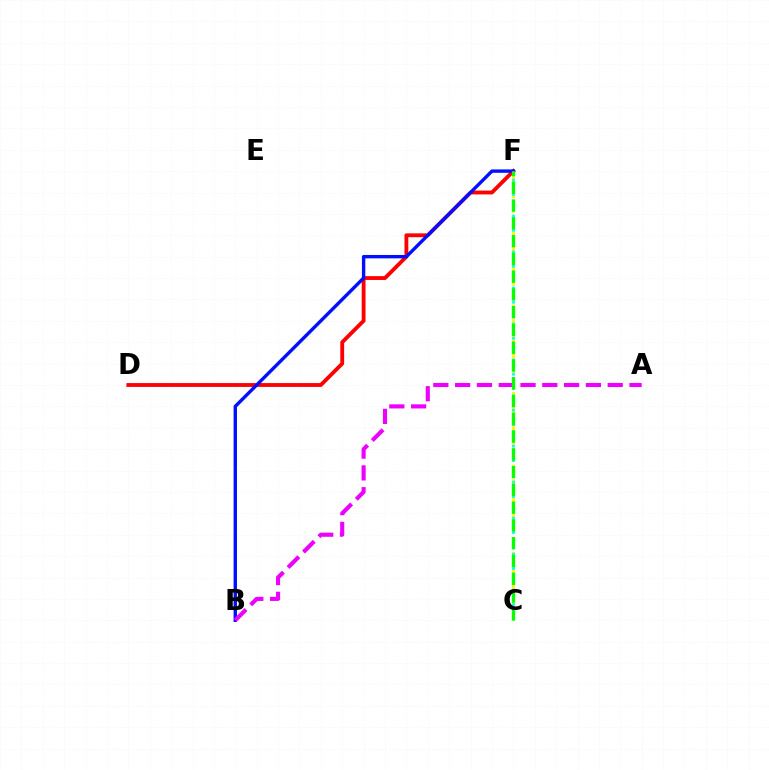{('D', 'F'): [{'color': '#ff0000', 'line_style': 'solid', 'thickness': 2.77}], ('B', 'F'): [{'color': '#0010ff', 'line_style': 'solid', 'thickness': 2.44}], ('A', 'B'): [{'color': '#ee00ff', 'line_style': 'dashed', 'thickness': 2.96}], ('C', 'F'): [{'color': '#fcf500', 'line_style': 'dashed', 'thickness': 1.98}, {'color': '#00fff6', 'line_style': 'dotted', 'thickness': 1.95}, {'color': '#08ff00', 'line_style': 'dashed', 'thickness': 2.41}]}